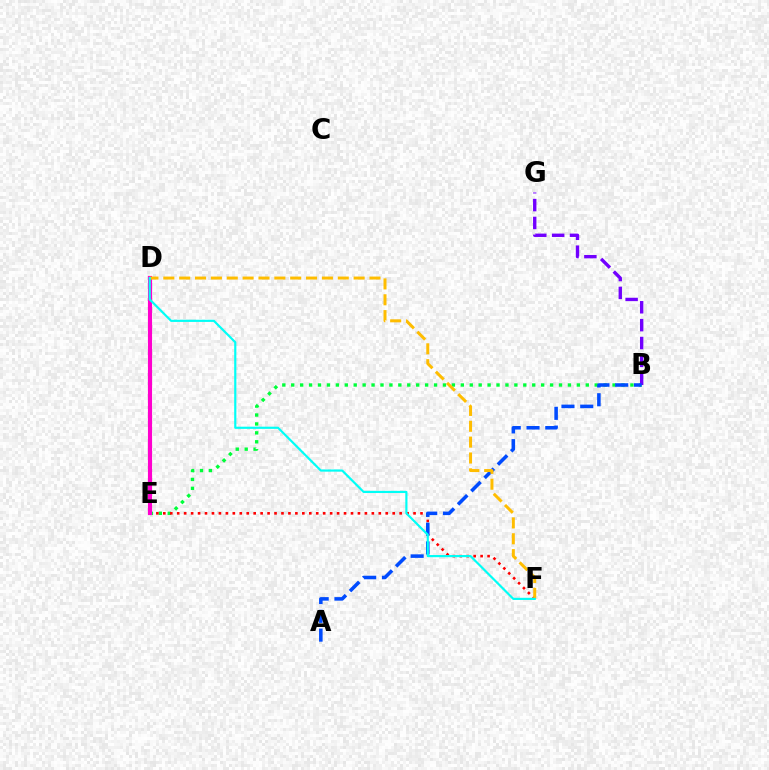{('B', 'E'): [{'color': '#00ff39', 'line_style': 'dotted', 'thickness': 2.43}], ('B', 'G'): [{'color': '#7200ff', 'line_style': 'dashed', 'thickness': 2.43}], ('D', 'E'): [{'color': '#84ff00', 'line_style': 'solid', 'thickness': 2.86}, {'color': '#ff00cf', 'line_style': 'solid', 'thickness': 2.98}], ('E', 'F'): [{'color': '#ff0000', 'line_style': 'dotted', 'thickness': 1.89}], ('A', 'B'): [{'color': '#004bff', 'line_style': 'dashed', 'thickness': 2.55}], ('D', 'F'): [{'color': '#ffbd00', 'line_style': 'dashed', 'thickness': 2.15}, {'color': '#00fff6', 'line_style': 'solid', 'thickness': 1.56}]}